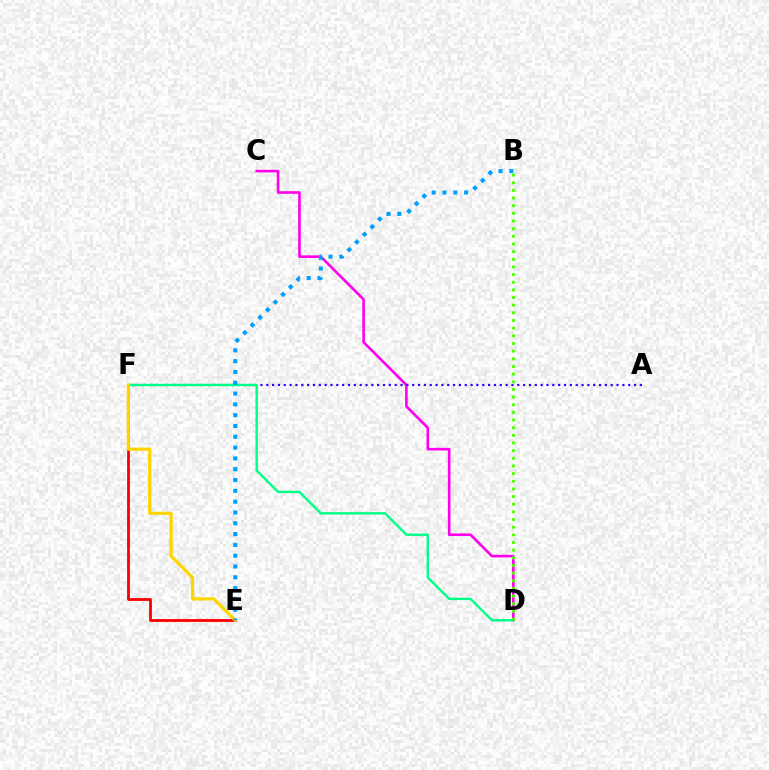{('C', 'D'): [{'color': '#ff00ed', 'line_style': 'solid', 'thickness': 1.88}], ('E', 'F'): [{'color': '#ff0000', 'line_style': 'solid', 'thickness': 2.02}, {'color': '#ffd500', 'line_style': 'solid', 'thickness': 2.33}], ('A', 'F'): [{'color': '#3700ff', 'line_style': 'dotted', 'thickness': 1.59}], ('D', 'F'): [{'color': '#00ff86', 'line_style': 'solid', 'thickness': 1.72}], ('B', 'E'): [{'color': '#009eff', 'line_style': 'dotted', 'thickness': 2.94}], ('B', 'D'): [{'color': '#4fff00', 'line_style': 'dotted', 'thickness': 2.08}]}